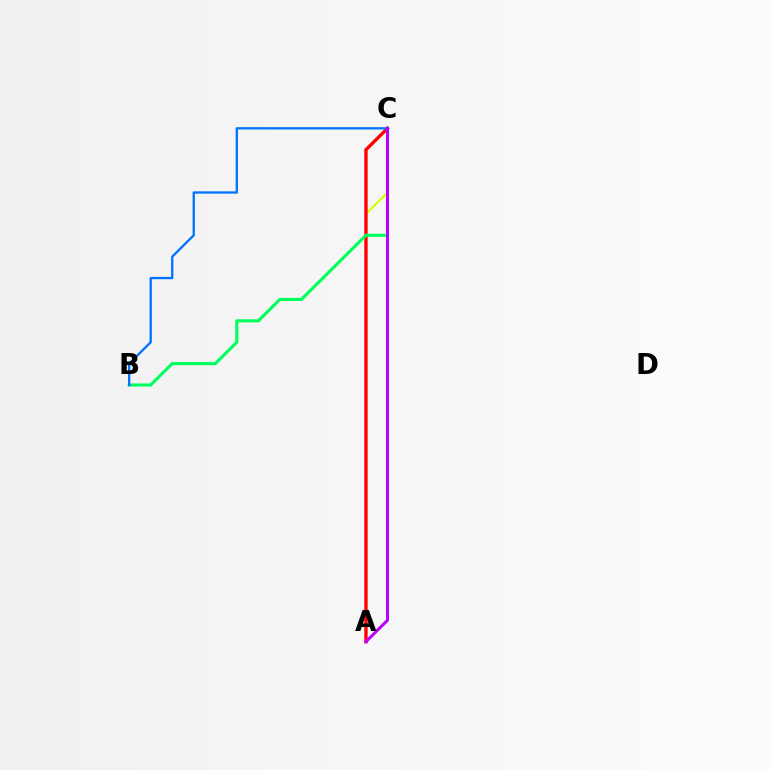{('A', 'C'): [{'color': '#d1ff00', 'line_style': 'solid', 'thickness': 1.51}, {'color': '#ff0000', 'line_style': 'solid', 'thickness': 2.41}, {'color': '#b900ff', 'line_style': 'solid', 'thickness': 2.15}], ('B', 'C'): [{'color': '#00ff5c', 'line_style': 'solid', 'thickness': 2.23}, {'color': '#0074ff', 'line_style': 'solid', 'thickness': 1.67}]}